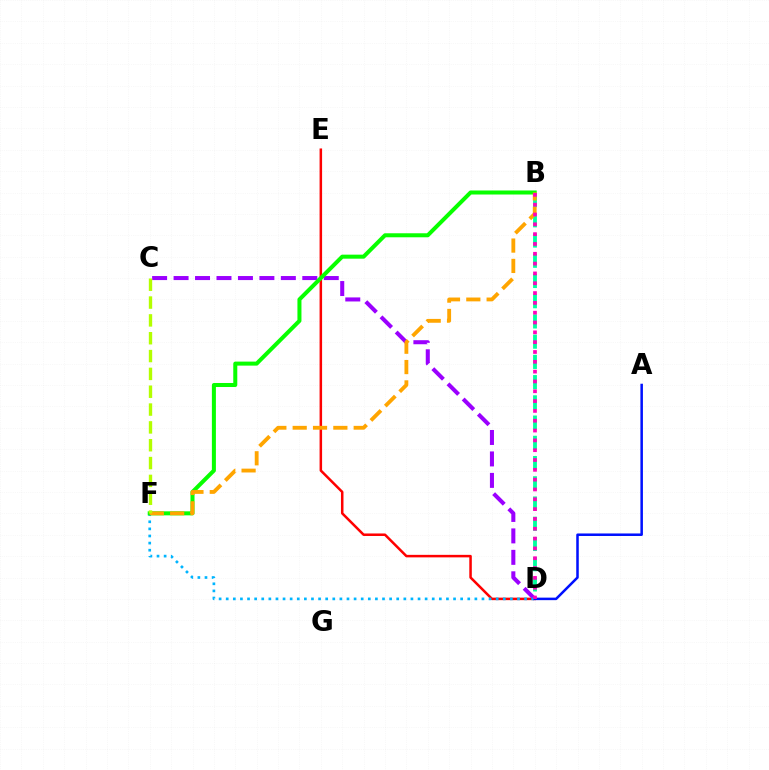{('D', 'E'): [{'color': '#ff0000', 'line_style': 'solid', 'thickness': 1.81}], ('C', 'D'): [{'color': '#9b00ff', 'line_style': 'dashed', 'thickness': 2.91}], ('B', 'D'): [{'color': '#00ff9d', 'line_style': 'dashed', 'thickness': 2.75}, {'color': '#ff00bd', 'line_style': 'dotted', 'thickness': 2.67}], ('D', 'F'): [{'color': '#00b5ff', 'line_style': 'dotted', 'thickness': 1.93}], ('A', 'D'): [{'color': '#0010ff', 'line_style': 'solid', 'thickness': 1.81}], ('B', 'F'): [{'color': '#08ff00', 'line_style': 'solid', 'thickness': 2.89}, {'color': '#ffa500', 'line_style': 'dashed', 'thickness': 2.76}], ('C', 'F'): [{'color': '#b3ff00', 'line_style': 'dashed', 'thickness': 2.42}]}